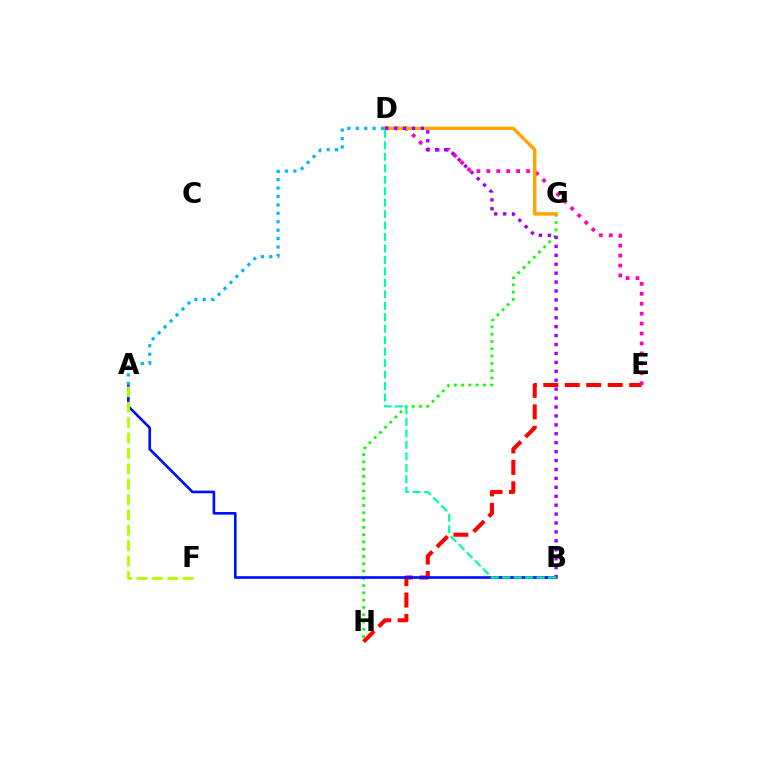{('E', 'H'): [{'color': '#ff0000', 'line_style': 'dashed', 'thickness': 2.92}], ('G', 'H'): [{'color': '#08ff00', 'line_style': 'dotted', 'thickness': 1.98}], ('A', 'B'): [{'color': '#0010ff', 'line_style': 'solid', 'thickness': 1.92}], ('D', 'E'): [{'color': '#ff00bd', 'line_style': 'dotted', 'thickness': 2.7}], ('A', 'F'): [{'color': '#b3ff00', 'line_style': 'dashed', 'thickness': 2.09}], ('D', 'G'): [{'color': '#ffa500', 'line_style': 'solid', 'thickness': 2.46}], ('A', 'D'): [{'color': '#00b5ff', 'line_style': 'dotted', 'thickness': 2.29}], ('B', 'D'): [{'color': '#9b00ff', 'line_style': 'dotted', 'thickness': 2.42}, {'color': '#00ff9d', 'line_style': 'dashed', 'thickness': 1.56}]}